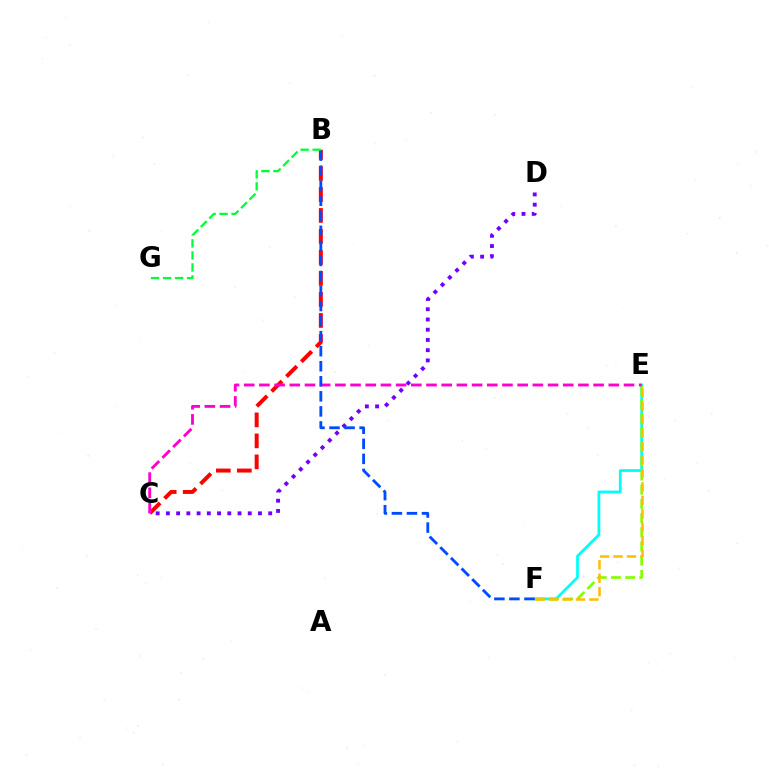{('E', 'F'): [{'color': '#00fff6', 'line_style': 'solid', 'thickness': 1.98}, {'color': '#84ff00', 'line_style': 'dashed', 'thickness': 1.93}, {'color': '#ffbd00', 'line_style': 'dashed', 'thickness': 1.82}], ('B', 'C'): [{'color': '#ff0000', 'line_style': 'dashed', 'thickness': 2.85}], ('C', 'D'): [{'color': '#7200ff', 'line_style': 'dotted', 'thickness': 2.78}], ('C', 'E'): [{'color': '#ff00cf', 'line_style': 'dashed', 'thickness': 2.06}], ('B', 'F'): [{'color': '#004bff', 'line_style': 'dashed', 'thickness': 2.04}], ('B', 'G'): [{'color': '#00ff39', 'line_style': 'dashed', 'thickness': 1.63}]}